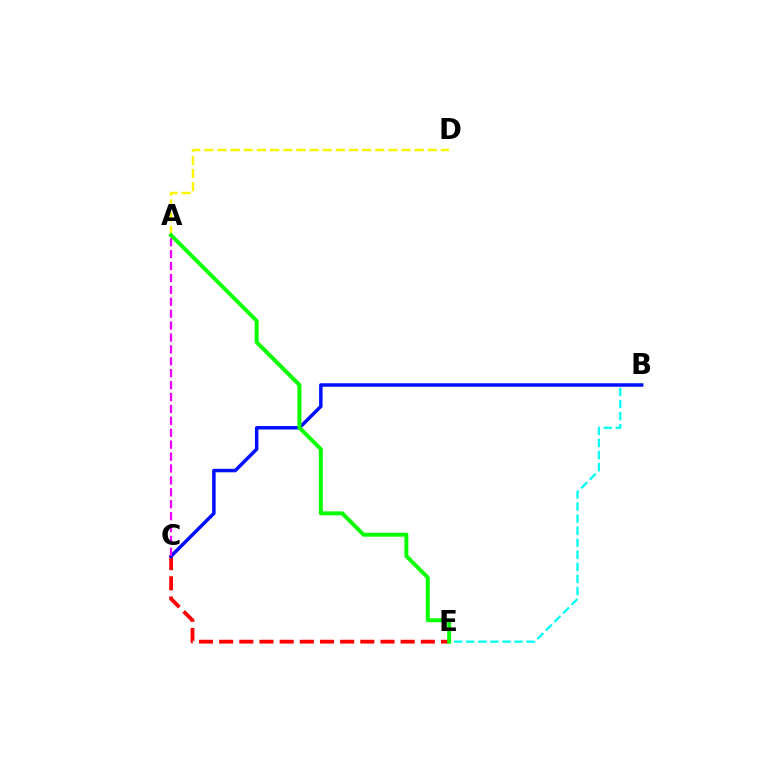{('A', 'D'): [{'color': '#fcf500', 'line_style': 'dashed', 'thickness': 1.79}], ('B', 'E'): [{'color': '#00fff6', 'line_style': 'dashed', 'thickness': 1.64}], ('C', 'E'): [{'color': '#ff0000', 'line_style': 'dashed', 'thickness': 2.74}], ('B', 'C'): [{'color': '#0010ff', 'line_style': 'solid', 'thickness': 2.51}], ('A', 'E'): [{'color': '#08ff00', 'line_style': 'solid', 'thickness': 2.83}], ('A', 'C'): [{'color': '#ee00ff', 'line_style': 'dashed', 'thickness': 1.62}]}